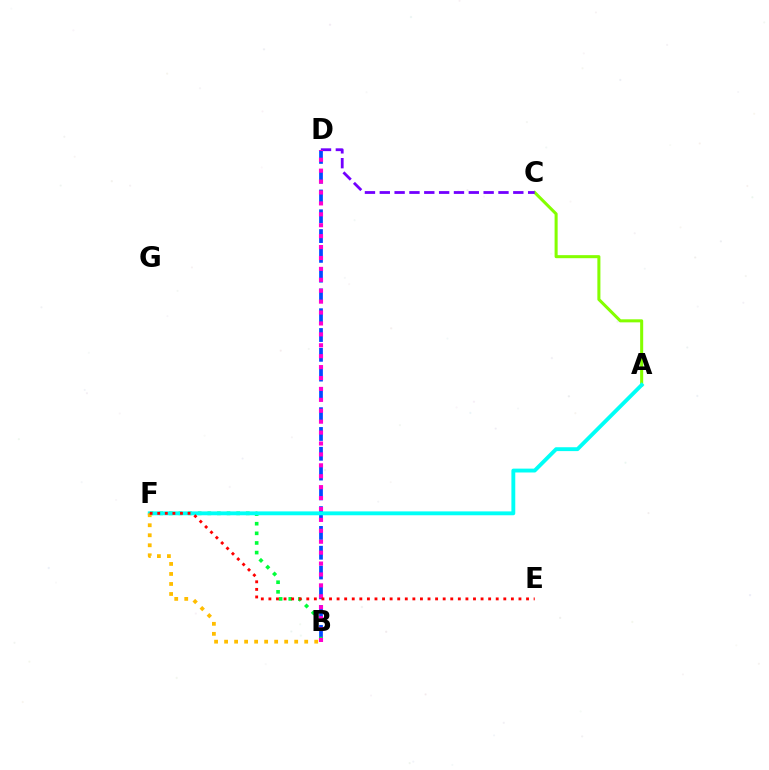{('A', 'C'): [{'color': '#84ff00', 'line_style': 'solid', 'thickness': 2.19}], ('B', 'D'): [{'color': '#004bff', 'line_style': 'dashed', 'thickness': 2.69}, {'color': '#ff00cf', 'line_style': 'dotted', 'thickness': 2.97}], ('C', 'D'): [{'color': '#7200ff', 'line_style': 'dashed', 'thickness': 2.02}], ('B', 'F'): [{'color': '#00ff39', 'line_style': 'dotted', 'thickness': 2.62}, {'color': '#ffbd00', 'line_style': 'dotted', 'thickness': 2.72}], ('A', 'F'): [{'color': '#00fff6', 'line_style': 'solid', 'thickness': 2.78}], ('E', 'F'): [{'color': '#ff0000', 'line_style': 'dotted', 'thickness': 2.06}]}